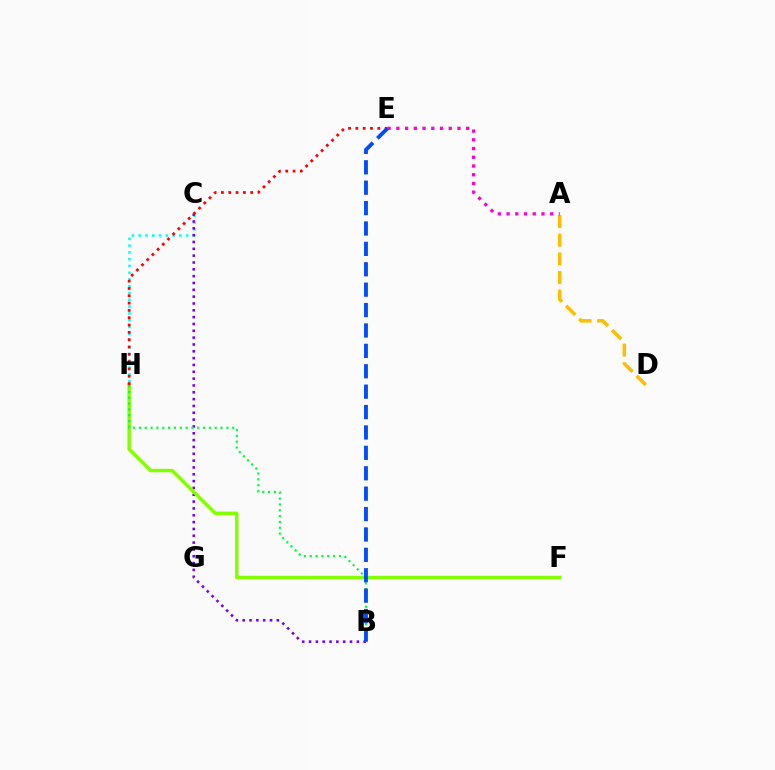{('C', 'H'): [{'color': '#00fff6', 'line_style': 'dotted', 'thickness': 1.84}], ('B', 'C'): [{'color': '#7200ff', 'line_style': 'dotted', 'thickness': 1.86}], ('F', 'H'): [{'color': '#84ff00', 'line_style': 'solid', 'thickness': 2.5}], ('B', 'H'): [{'color': '#00ff39', 'line_style': 'dotted', 'thickness': 1.58}], ('A', 'D'): [{'color': '#ffbd00', 'line_style': 'dashed', 'thickness': 2.54}], ('A', 'E'): [{'color': '#ff00cf', 'line_style': 'dotted', 'thickness': 2.37}], ('E', 'H'): [{'color': '#ff0000', 'line_style': 'dotted', 'thickness': 1.99}], ('B', 'E'): [{'color': '#004bff', 'line_style': 'dashed', 'thickness': 2.77}]}